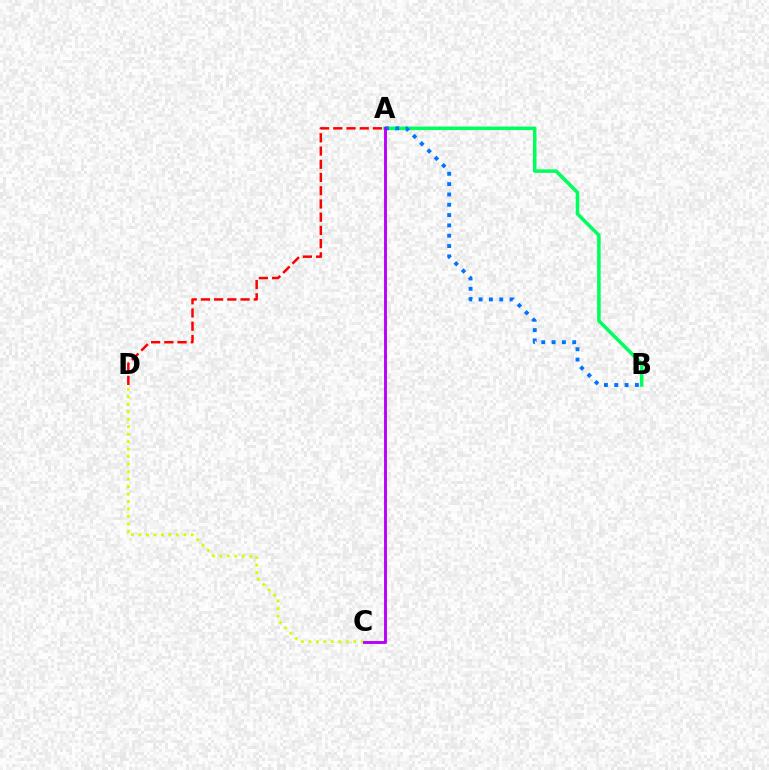{('A', 'B'): [{'color': '#00ff5c', 'line_style': 'solid', 'thickness': 2.54}, {'color': '#0074ff', 'line_style': 'dotted', 'thickness': 2.81}], ('A', 'D'): [{'color': '#ff0000', 'line_style': 'dashed', 'thickness': 1.8}], ('C', 'D'): [{'color': '#d1ff00', 'line_style': 'dotted', 'thickness': 2.03}], ('A', 'C'): [{'color': '#b900ff', 'line_style': 'solid', 'thickness': 2.09}]}